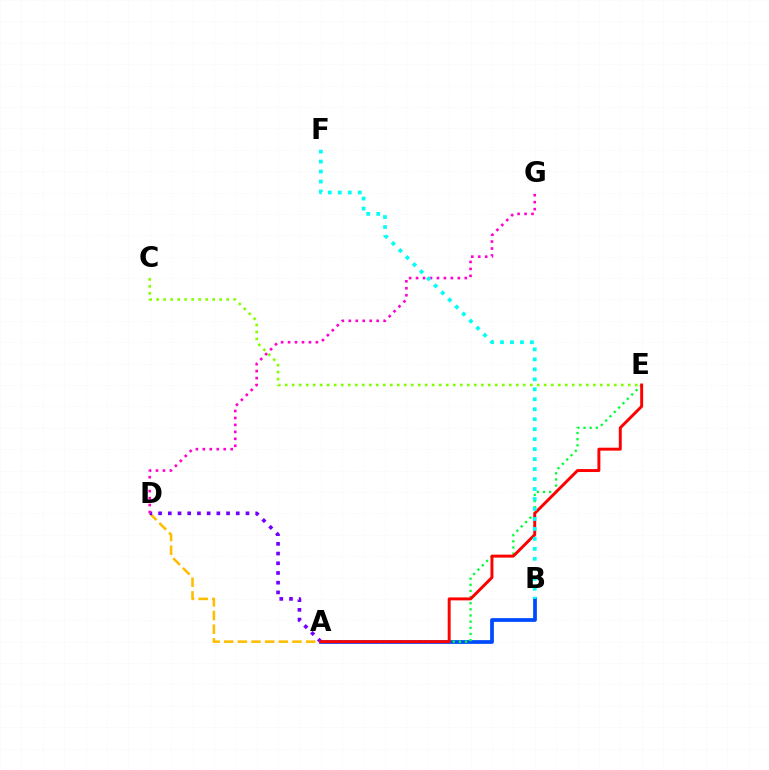{('A', 'B'): [{'color': '#004bff', 'line_style': 'solid', 'thickness': 2.69}], ('A', 'D'): [{'color': '#ffbd00', 'line_style': 'dashed', 'thickness': 1.85}, {'color': '#7200ff', 'line_style': 'dotted', 'thickness': 2.64}], ('A', 'E'): [{'color': '#00ff39', 'line_style': 'dotted', 'thickness': 1.67}, {'color': '#ff0000', 'line_style': 'solid', 'thickness': 2.12}], ('D', 'G'): [{'color': '#ff00cf', 'line_style': 'dotted', 'thickness': 1.89}], ('B', 'F'): [{'color': '#00fff6', 'line_style': 'dotted', 'thickness': 2.71}], ('C', 'E'): [{'color': '#84ff00', 'line_style': 'dotted', 'thickness': 1.9}]}